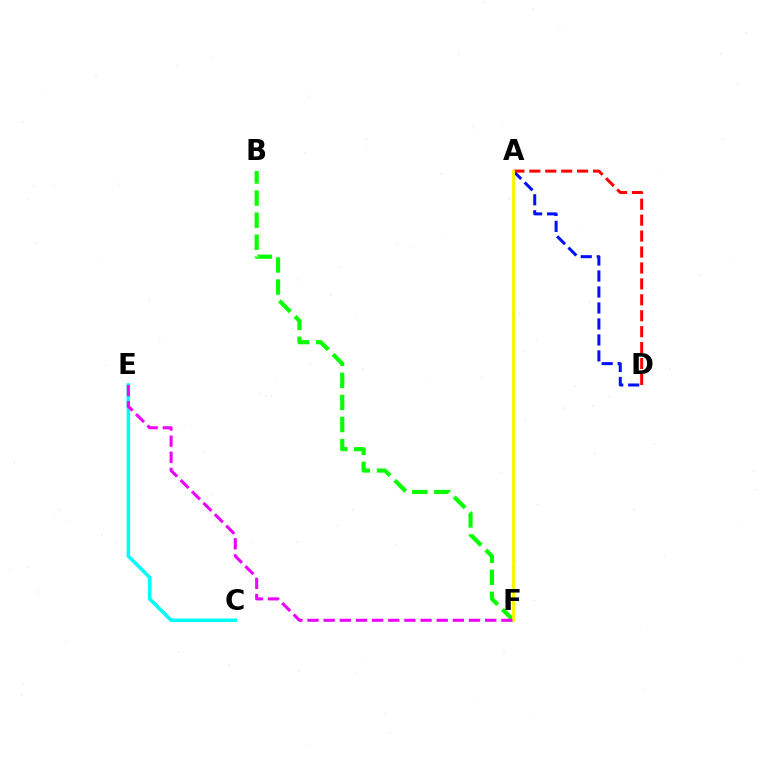{('C', 'E'): [{'color': '#00fff6', 'line_style': 'solid', 'thickness': 2.54}], ('A', 'D'): [{'color': '#0010ff', 'line_style': 'dashed', 'thickness': 2.17}, {'color': '#ff0000', 'line_style': 'dashed', 'thickness': 2.16}], ('B', 'F'): [{'color': '#08ff00', 'line_style': 'dashed', 'thickness': 3.0}], ('A', 'F'): [{'color': '#fcf500', 'line_style': 'solid', 'thickness': 2.11}], ('E', 'F'): [{'color': '#ee00ff', 'line_style': 'dashed', 'thickness': 2.19}]}